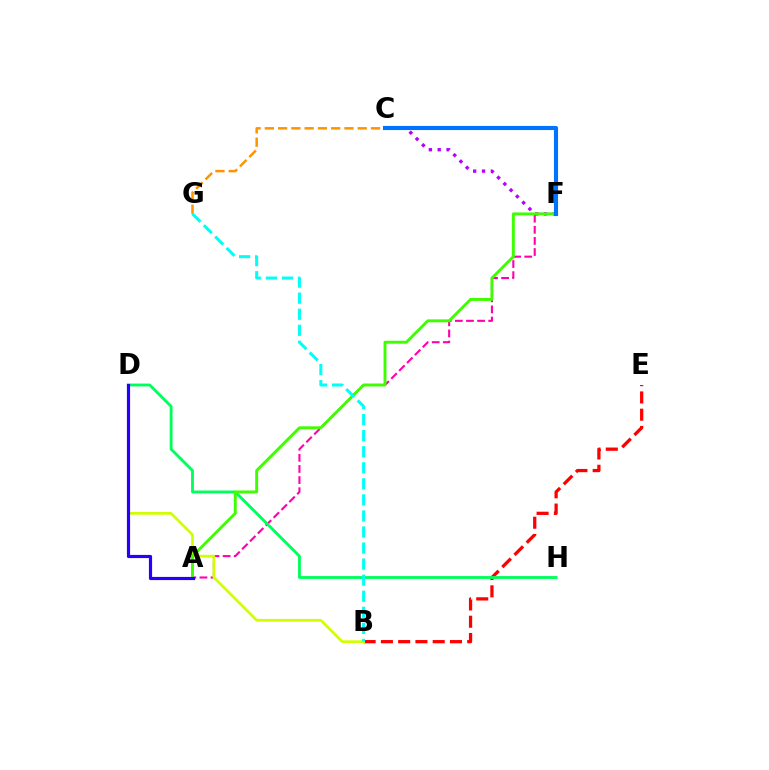{('C', 'G'): [{'color': '#ff9400', 'line_style': 'dashed', 'thickness': 1.8}], ('C', 'F'): [{'color': '#b900ff', 'line_style': 'dotted', 'thickness': 2.41}, {'color': '#0074ff', 'line_style': 'solid', 'thickness': 2.96}], ('B', 'E'): [{'color': '#ff0000', 'line_style': 'dashed', 'thickness': 2.35}], ('A', 'F'): [{'color': '#ff00ac', 'line_style': 'dashed', 'thickness': 1.51}, {'color': '#3dff00', 'line_style': 'solid', 'thickness': 2.1}], ('B', 'D'): [{'color': '#d1ff00', 'line_style': 'solid', 'thickness': 1.93}], ('D', 'H'): [{'color': '#00ff5c', 'line_style': 'solid', 'thickness': 2.05}], ('A', 'D'): [{'color': '#2500ff', 'line_style': 'solid', 'thickness': 2.29}], ('B', 'G'): [{'color': '#00fff6', 'line_style': 'dashed', 'thickness': 2.18}]}